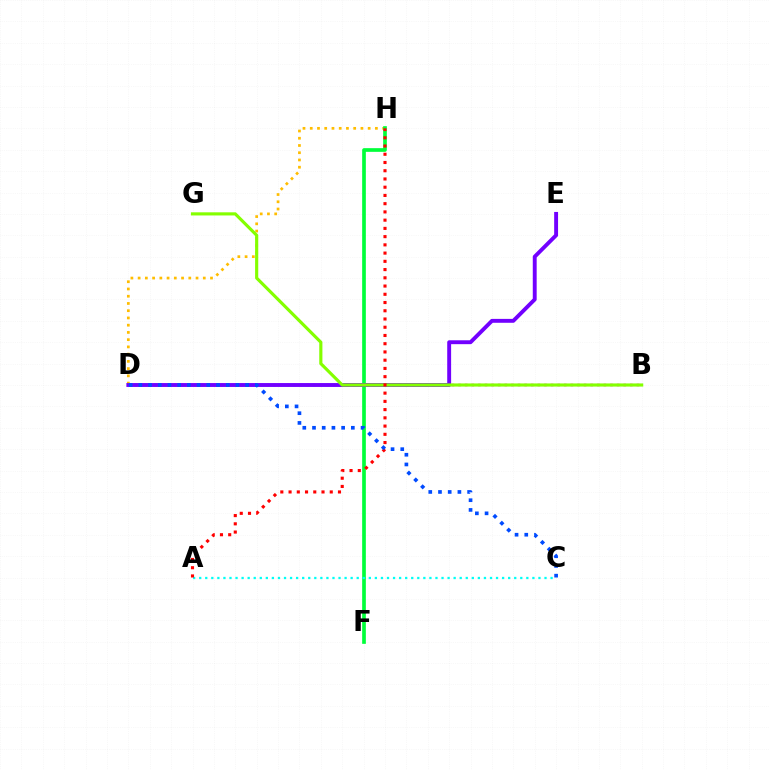{('B', 'D'): [{'color': '#ff00cf', 'line_style': 'dotted', 'thickness': 1.79}], ('D', 'H'): [{'color': '#ffbd00', 'line_style': 'dotted', 'thickness': 1.97}], ('F', 'H'): [{'color': '#00ff39', 'line_style': 'solid', 'thickness': 2.65}], ('D', 'E'): [{'color': '#7200ff', 'line_style': 'solid', 'thickness': 2.8}], ('B', 'G'): [{'color': '#84ff00', 'line_style': 'solid', 'thickness': 2.27}], ('A', 'C'): [{'color': '#00fff6', 'line_style': 'dotted', 'thickness': 1.65}], ('A', 'H'): [{'color': '#ff0000', 'line_style': 'dotted', 'thickness': 2.24}], ('C', 'D'): [{'color': '#004bff', 'line_style': 'dotted', 'thickness': 2.64}]}